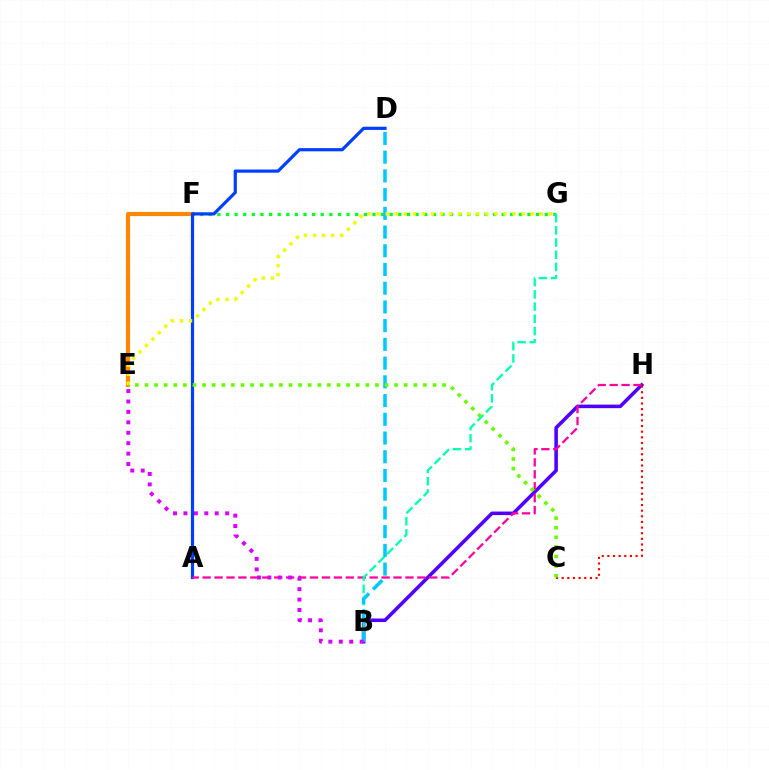{('F', 'G'): [{'color': '#00ff27', 'line_style': 'dotted', 'thickness': 2.34}], ('E', 'F'): [{'color': '#ff8800', 'line_style': 'solid', 'thickness': 2.97}], ('A', 'D'): [{'color': '#003fff', 'line_style': 'solid', 'thickness': 2.3}], ('B', 'H'): [{'color': '#4f00ff', 'line_style': 'solid', 'thickness': 2.56}], ('A', 'H'): [{'color': '#ff00a0', 'line_style': 'dashed', 'thickness': 1.62}], ('B', 'G'): [{'color': '#00ffaf', 'line_style': 'dashed', 'thickness': 1.66}], ('B', 'D'): [{'color': '#00c7ff', 'line_style': 'dashed', 'thickness': 2.54}], ('C', 'H'): [{'color': '#ff0000', 'line_style': 'dotted', 'thickness': 1.53}], ('E', 'G'): [{'color': '#eeff00', 'line_style': 'dotted', 'thickness': 2.46}], ('B', 'E'): [{'color': '#d600ff', 'line_style': 'dotted', 'thickness': 2.83}], ('C', 'E'): [{'color': '#66ff00', 'line_style': 'dotted', 'thickness': 2.61}]}